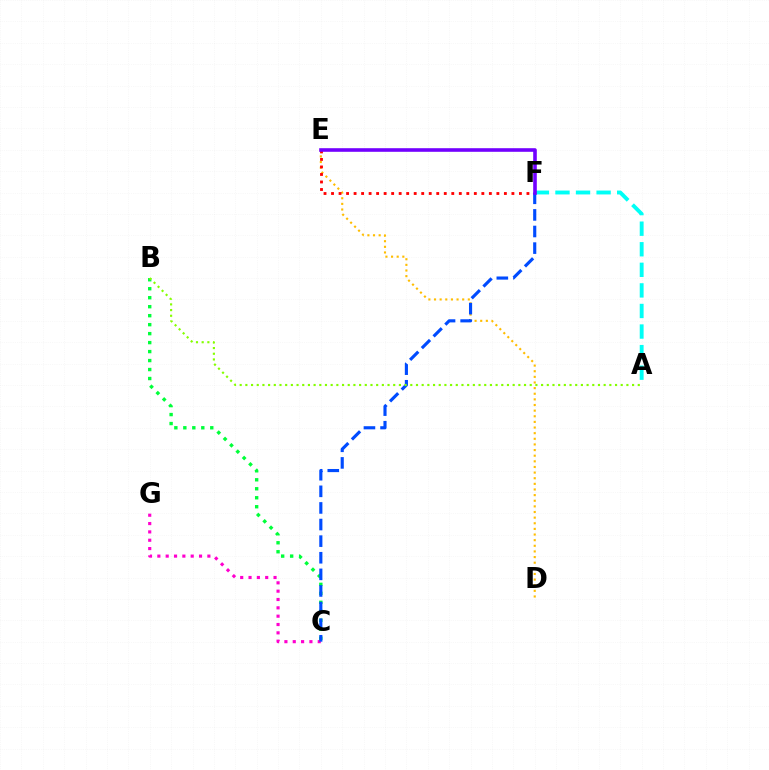{('D', 'E'): [{'color': '#ffbd00', 'line_style': 'dotted', 'thickness': 1.53}], ('A', 'F'): [{'color': '#00fff6', 'line_style': 'dashed', 'thickness': 2.79}], ('C', 'G'): [{'color': '#ff00cf', 'line_style': 'dotted', 'thickness': 2.27}], ('B', 'C'): [{'color': '#00ff39', 'line_style': 'dotted', 'thickness': 2.44}], ('E', 'F'): [{'color': '#ff0000', 'line_style': 'dotted', 'thickness': 2.04}, {'color': '#7200ff', 'line_style': 'solid', 'thickness': 2.59}], ('C', 'F'): [{'color': '#004bff', 'line_style': 'dashed', 'thickness': 2.26}], ('A', 'B'): [{'color': '#84ff00', 'line_style': 'dotted', 'thickness': 1.55}]}